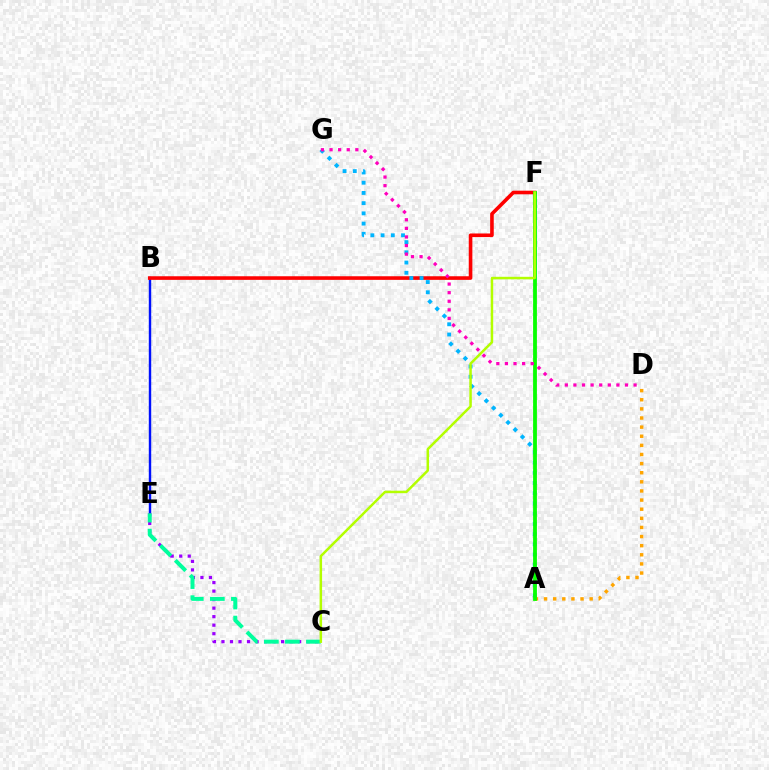{('B', 'E'): [{'color': '#0010ff', 'line_style': 'solid', 'thickness': 1.74}], ('B', 'F'): [{'color': '#ff0000', 'line_style': 'solid', 'thickness': 2.6}], ('C', 'E'): [{'color': '#9b00ff', 'line_style': 'dotted', 'thickness': 2.31}, {'color': '#00ff9d', 'line_style': 'dashed', 'thickness': 2.86}], ('A', 'D'): [{'color': '#ffa500', 'line_style': 'dotted', 'thickness': 2.48}], ('A', 'G'): [{'color': '#00b5ff', 'line_style': 'dotted', 'thickness': 2.78}], ('A', 'F'): [{'color': '#08ff00', 'line_style': 'solid', 'thickness': 2.73}], ('C', 'F'): [{'color': '#b3ff00', 'line_style': 'solid', 'thickness': 1.8}], ('D', 'G'): [{'color': '#ff00bd', 'line_style': 'dotted', 'thickness': 2.34}]}